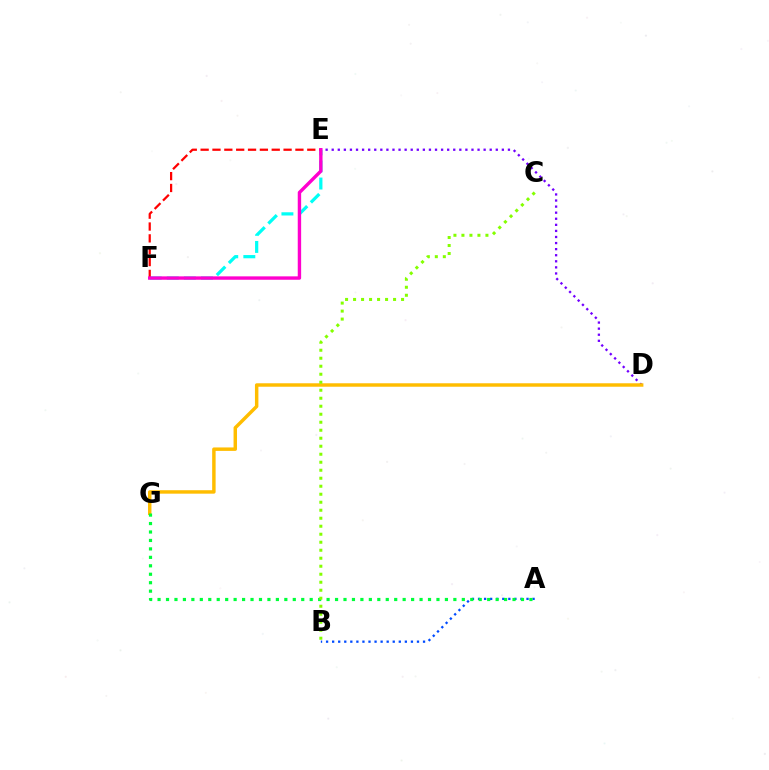{('A', 'B'): [{'color': '#004bff', 'line_style': 'dotted', 'thickness': 1.65}], ('D', 'E'): [{'color': '#7200ff', 'line_style': 'dotted', 'thickness': 1.65}], ('D', 'G'): [{'color': '#ffbd00', 'line_style': 'solid', 'thickness': 2.49}], ('A', 'G'): [{'color': '#00ff39', 'line_style': 'dotted', 'thickness': 2.3}], ('E', 'F'): [{'color': '#00fff6', 'line_style': 'dashed', 'thickness': 2.32}, {'color': '#ff0000', 'line_style': 'dashed', 'thickness': 1.61}, {'color': '#ff00cf', 'line_style': 'solid', 'thickness': 2.44}], ('B', 'C'): [{'color': '#84ff00', 'line_style': 'dotted', 'thickness': 2.17}]}